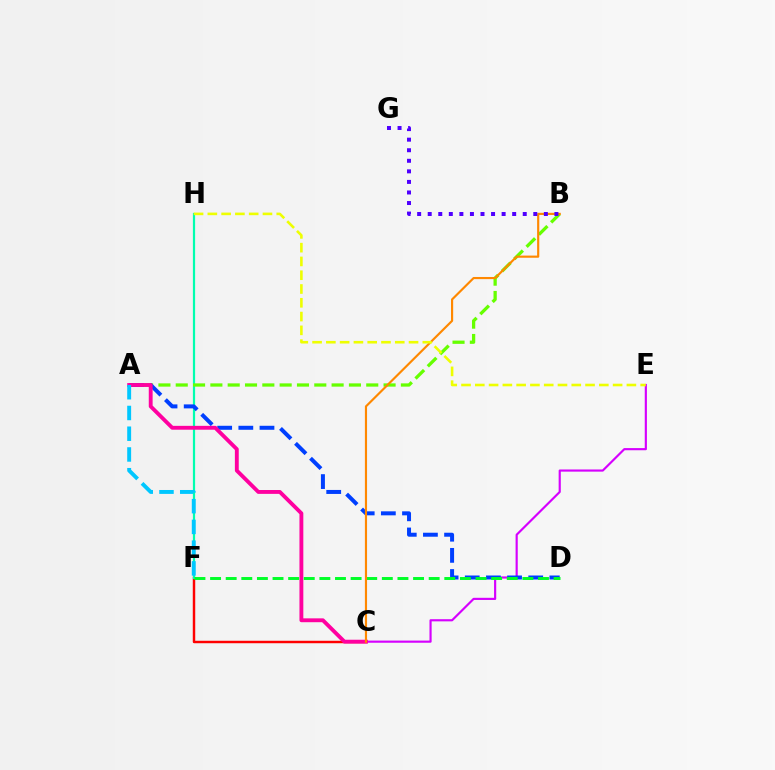{('C', 'E'): [{'color': '#d600ff', 'line_style': 'solid', 'thickness': 1.55}], ('C', 'F'): [{'color': '#ff0000', 'line_style': 'solid', 'thickness': 1.77}], ('F', 'H'): [{'color': '#00ffaf', 'line_style': 'solid', 'thickness': 1.59}], ('A', 'B'): [{'color': '#66ff00', 'line_style': 'dashed', 'thickness': 2.35}], ('A', 'D'): [{'color': '#003fff', 'line_style': 'dashed', 'thickness': 2.87}], ('A', 'C'): [{'color': '#ff00a0', 'line_style': 'solid', 'thickness': 2.78}], ('D', 'F'): [{'color': '#00ff27', 'line_style': 'dashed', 'thickness': 2.12}], ('B', 'C'): [{'color': '#ff8800', 'line_style': 'solid', 'thickness': 1.55}], ('B', 'G'): [{'color': '#4f00ff', 'line_style': 'dotted', 'thickness': 2.87}], ('E', 'H'): [{'color': '#eeff00', 'line_style': 'dashed', 'thickness': 1.87}], ('A', 'F'): [{'color': '#00c7ff', 'line_style': 'dashed', 'thickness': 2.82}]}